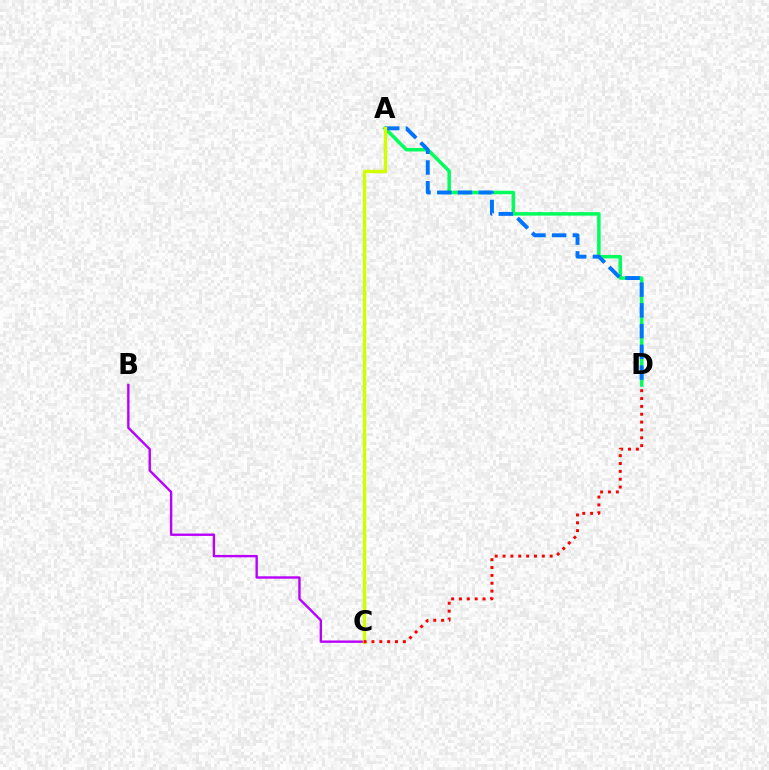{('A', 'D'): [{'color': '#00ff5c', 'line_style': 'solid', 'thickness': 2.52}, {'color': '#0074ff', 'line_style': 'dashed', 'thickness': 2.82}], ('B', 'C'): [{'color': '#b900ff', 'line_style': 'solid', 'thickness': 1.71}], ('A', 'C'): [{'color': '#d1ff00', 'line_style': 'solid', 'thickness': 2.45}], ('C', 'D'): [{'color': '#ff0000', 'line_style': 'dotted', 'thickness': 2.13}]}